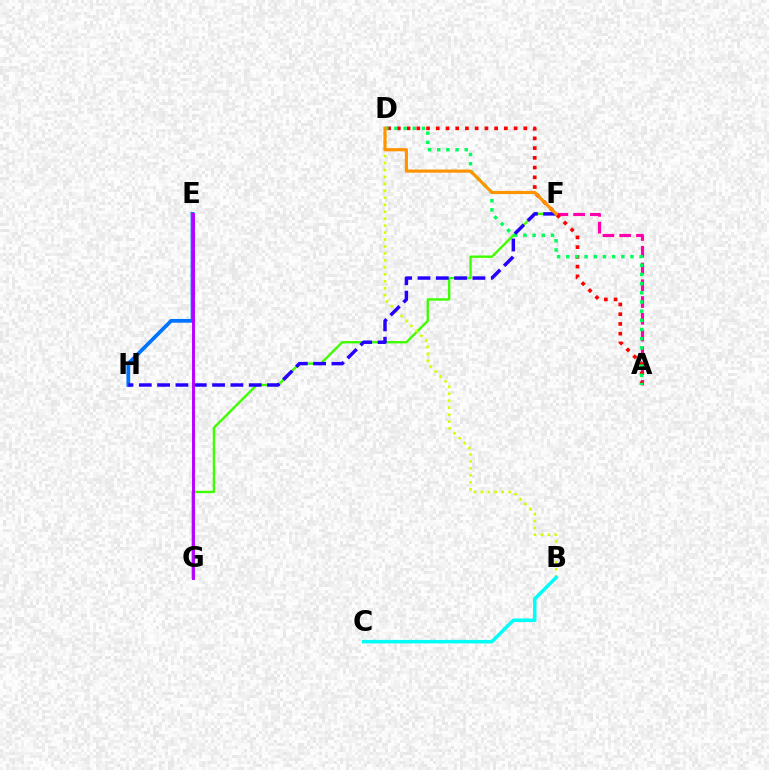{('A', 'F'): [{'color': '#ff00ac', 'line_style': 'dashed', 'thickness': 2.28}], ('A', 'D'): [{'color': '#ff0000', 'line_style': 'dotted', 'thickness': 2.64}, {'color': '#00ff5c', 'line_style': 'dotted', 'thickness': 2.49}], ('E', 'H'): [{'color': '#0074ff', 'line_style': 'solid', 'thickness': 2.7}], ('F', 'G'): [{'color': '#3dff00', 'line_style': 'solid', 'thickness': 1.71}], ('B', 'D'): [{'color': '#d1ff00', 'line_style': 'dotted', 'thickness': 1.89}], ('F', 'H'): [{'color': '#2500ff', 'line_style': 'dashed', 'thickness': 2.49}], ('D', 'F'): [{'color': '#ff9400', 'line_style': 'solid', 'thickness': 2.28}], ('E', 'G'): [{'color': '#b900ff', 'line_style': 'solid', 'thickness': 2.11}], ('B', 'C'): [{'color': '#00fff6', 'line_style': 'solid', 'thickness': 2.52}]}